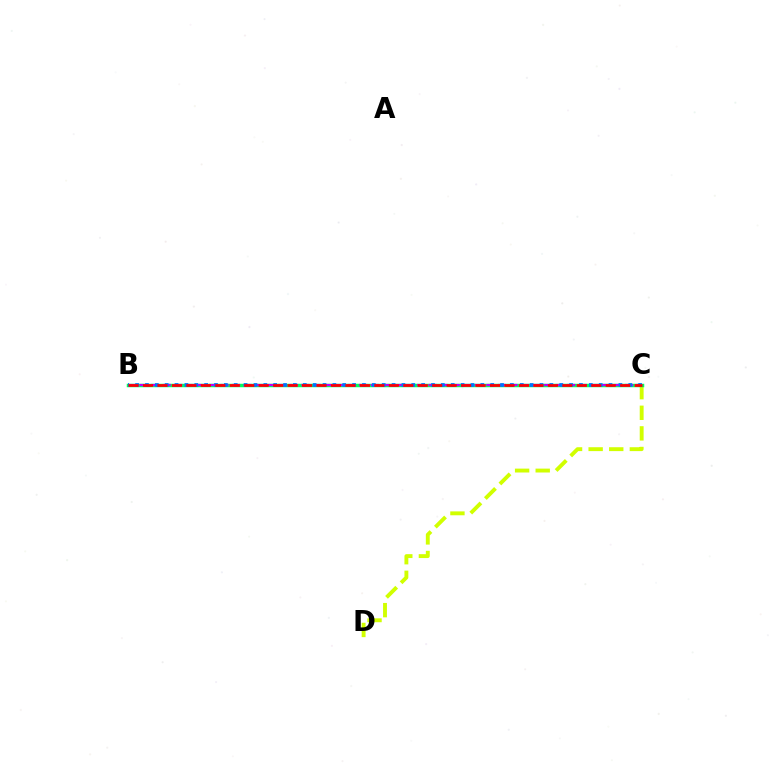{('C', 'D'): [{'color': '#d1ff00', 'line_style': 'dashed', 'thickness': 2.8}], ('B', 'C'): [{'color': '#00ff5c', 'line_style': 'solid', 'thickness': 2.5}, {'color': '#b900ff', 'line_style': 'dashed', 'thickness': 1.57}, {'color': '#0074ff', 'line_style': 'dotted', 'thickness': 2.68}, {'color': '#ff0000', 'line_style': 'dashed', 'thickness': 1.96}]}